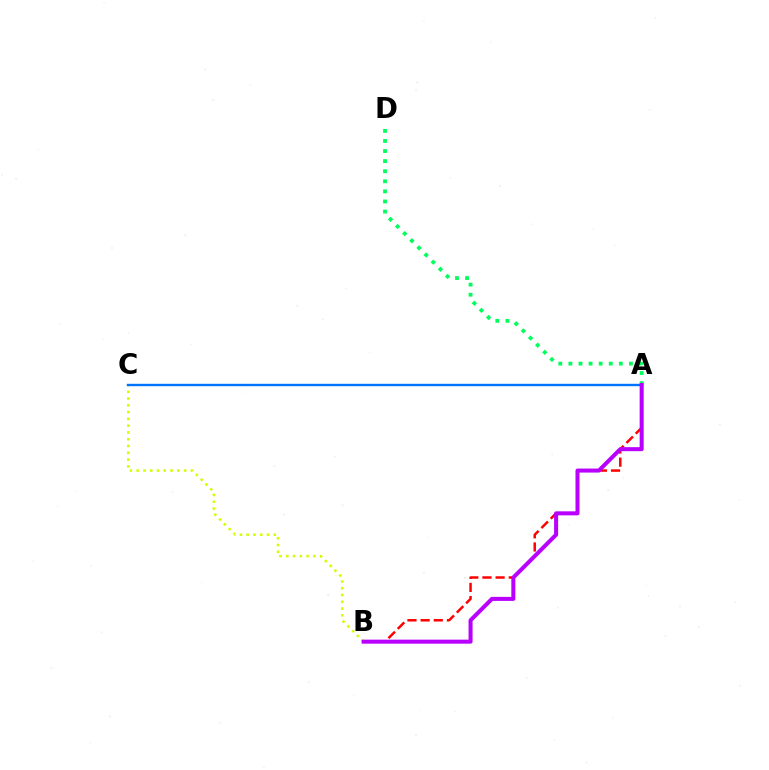{('A', 'B'): [{'color': '#ff0000', 'line_style': 'dashed', 'thickness': 1.79}, {'color': '#b900ff', 'line_style': 'solid', 'thickness': 2.9}], ('B', 'C'): [{'color': '#d1ff00', 'line_style': 'dotted', 'thickness': 1.84}], ('A', 'D'): [{'color': '#00ff5c', 'line_style': 'dotted', 'thickness': 2.74}], ('A', 'C'): [{'color': '#0074ff', 'line_style': 'solid', 'thickness': 1.72}]}